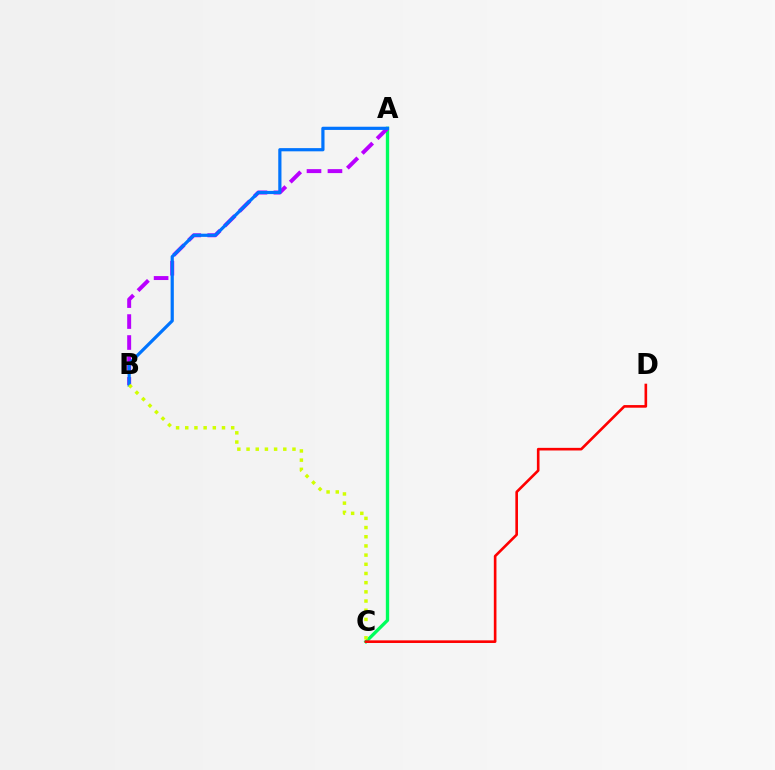{('A', 'C'): [{'color': '#00ff5c', 'line_style': 'solid', 'thickness': 2.39}], ('A', 'B'): [{'color': '#b900ff', 'line_style': 'dashed', 'thickness': 2.85}, {'color': '#0074ff', 'line_style': 'solid', 'thickness': 2.3}], ('C', 'D'): [{'color': '#ff0000', 'line_style': 'solid', 'thickness': 1.89}], ('B', 'C'): [{'color': '#d1ff00', 'line_style': 'dotted', 'thickness': 2.5}]}